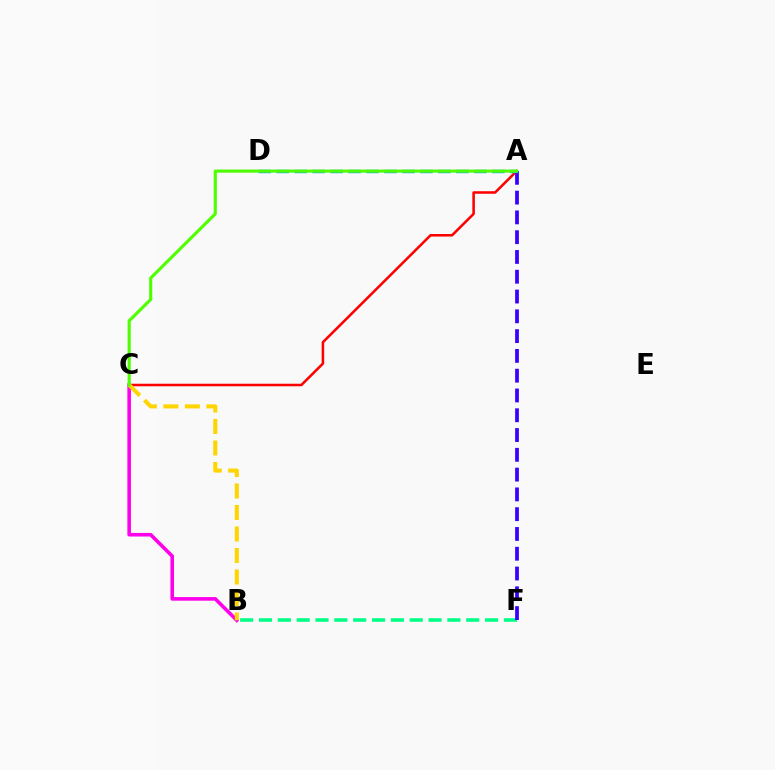{('A', 'C'): [{'color': '#ff0000', 'line_style': 'solid', 'thickness': 1.83}, {'color': '#4fff00', 'line_style': 'solid', 'thickness': 2.25}], ('B', 'C'): [{'color': '#ff00ed', 'line_style': 'solid', 'thickness': 2.59}, {'color': '#ffd500', 'line_style': 'dashed', 'thickness': 2.92}], ('B', 'F'): [{'color': '#00ff86', 'line_style': 'dashed', 'thickness': 2.56}], ('A', 'F'): [{'color': '#3700ff', 'line_style': 'dashed', 'thickness': 2.69}], ('A', 'D'): [{'color': '#009eff', 'line_style': 'dashed', 'thickness': 2.44}]}